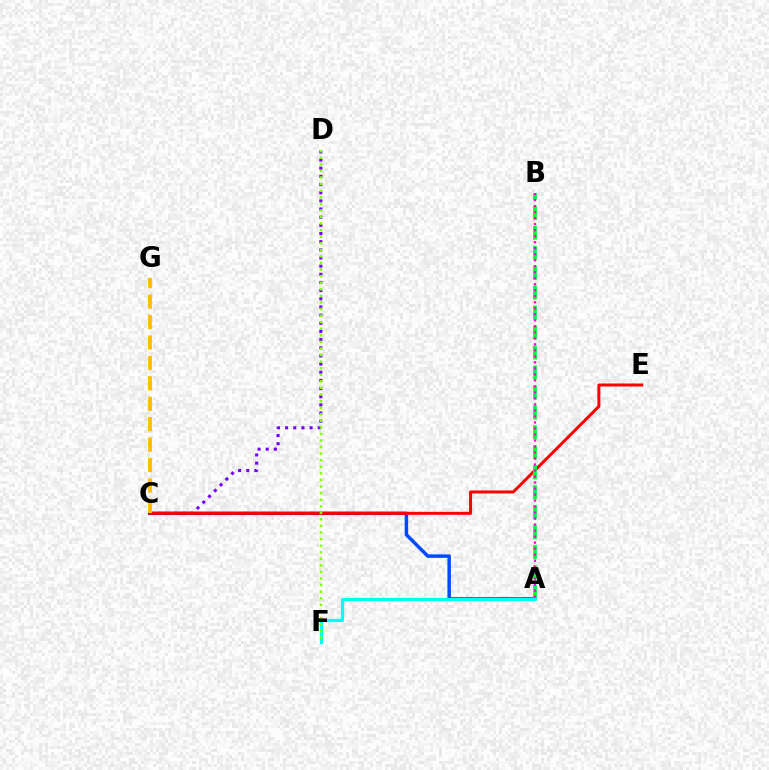{('C', 'D'): [{'color': '#7200ff', 'line_style': 'dotted', 'thickness': 2.22}], ('A', 'C'): [{'color': '#004bff', 'line_style': 'solid', 'thickness': 2.5}], ('C', 'E'): [{'color': '#ff0000', 'line_style': 'solid', 'thickness': 2.16}], ('C', 'G'): [{'color': '#ffbd00', 'line_style': 'dashed', 'thickness': 2.77}], ('A', 'B'): [{'color': '#00ff39', 'line_style': 'dashed', 'thickness': 2.71}, {'color': '#ff00cf', 'line_style': 'dotted', 'thickness': 1.63}], ('A', 'F'): [{'color': '#00fff6', 'line_style': 'solid', 'thickness': 2.28}], ('D', 'F'): [{'color': '#84ff00', 'line_style': 'dotted', 'thickness': 1.79}]}